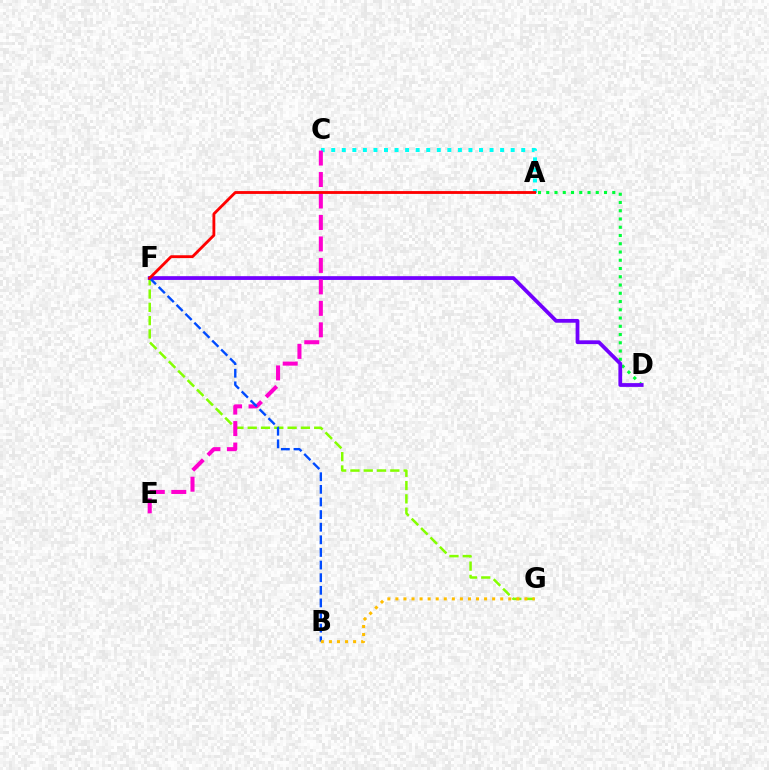{('A', 'D'): [{'color': '#00ff39', 'line_style': 'dotted', 'thickness': 2.24}], ('F', 'G'): [{'color': '#84ff00', 'line_style': 'dashed', 'thickness': 1.81}], ('D', 'F'): [{'color': '#7200ff', 'line_style': 'solid', 'thickness': 2.72}], ('A', 'C'): [{'color': '#00fff6', 'line_style': 'dotted', 'thickness': 2.87}], ('C', 'E'): [{'color': '#ff00cf', 'line_style': 'dashed', 'thickness': 2.92}], ('B', 'F'): [{'color': '#004bff', 'line_style': 'dashed', 'thickness': 1.71}], ('B', 'G'): [{'color': '#ffbd00', 'line_style': 'dotted', 'thickness': 2.19}], ('A', 'F'): [{'color': '#ff0000', 'line_style': 'solid', 'thickness': 2.04}]}